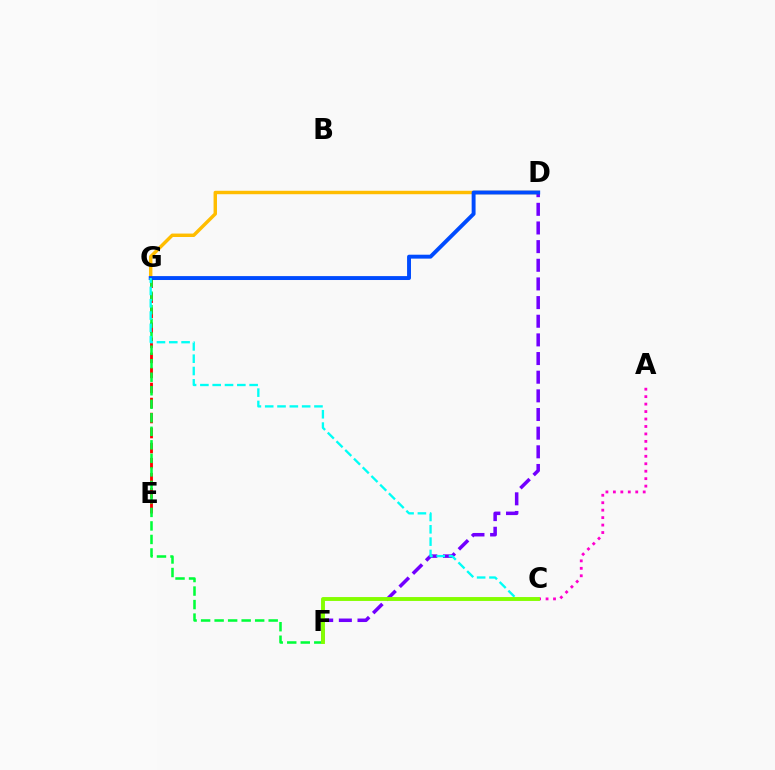{('A', 'C'): [{'color': '#ff00cf', 'line_style': 'dotted', 'thickness': 2.03}], ('E', 'G'): [{'color': '#ff0000', 'line_style': 'dashed', 'thickness': 2.04}], ('D', 'G'): [{'color': '#ffbd00', 'line_style': 'solid', 'thickness': 2.47}, {'color': '#004bff', 'line_style': 'solid', 'thickness': 2.82}], ('F', 'G'): [{'color': '#00ff39', 'line_style': 'dashed', 'thickness': 1.84}], ('D', 'F'): [{'color': '#7200ff', 'line_style': 'dashed', 'thickness': 2.53}], ('C', 'G'): [{'color': '#00fff6', 'line_style': 'dashed', 'thickness': 1.67}], ('C', 'F'): [{'color': '#84ff00', 'line_style': 'solid', 'thickness': 2.8}]}